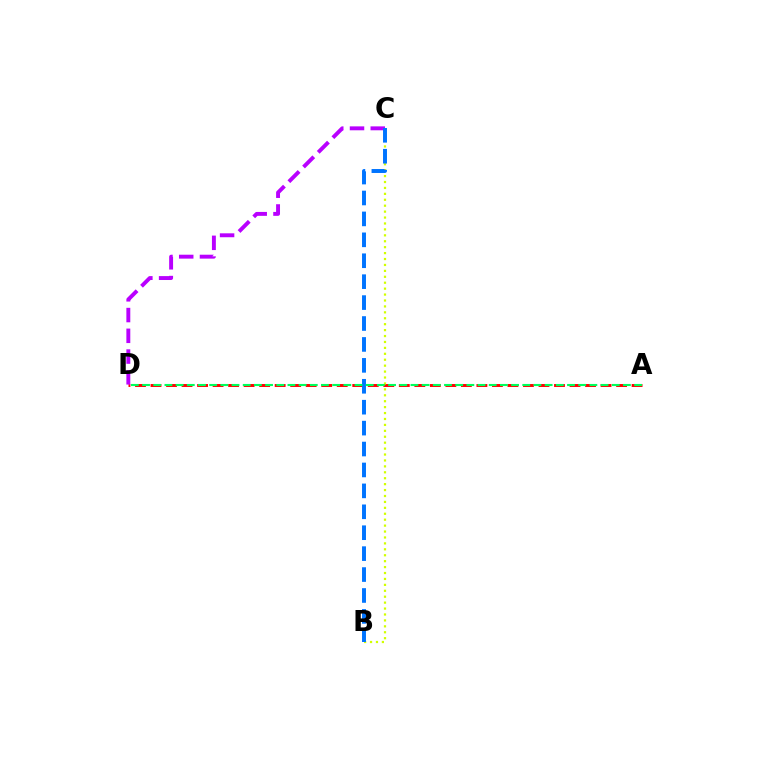{('A', 'D'): [{'color': '#ff0000', 'line_style': 'dashed', 'thickness': 2.11}, {'color': '#00ff5c', 'line_style': 'dashed', 'thickness': 1.52}], ('C', 'D'): [{'color': '#b900ff', 'line_style': 'dashed', 'thickness': 2.82}], ('B', 'C'): [{'color': '#d1ff00', 'line_style': 'dotted', 'thickness': 1.61}, {'color': '#0074ff', 'line_style': 'dashed', 'thickness': 2.84}]}